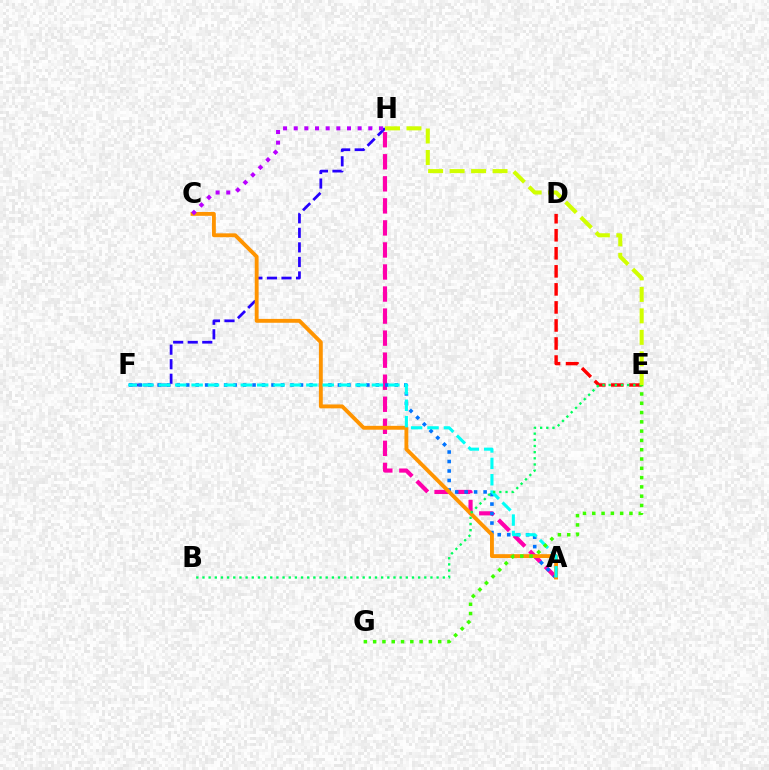{('D', 'E'): [{'color': '#ff0000', 'line_style': 'dashed', 'thickness': 2.45}], ('F', 'H'): [{'color': '#2500ff', 'line_style': 'dashed', 'thickness': 1.98}], ('A', 'H'): [{'color': '#ff00ac', 'line_style': 'dashed', 'thickness': 2.99}], ('A', 'F'): [{'color': '#0074ff', 'line_style': 'dotted', 'thickness': 2.58}, {'color': '#00fff6', 'line_style': 'dashed', 'thickness': 2.23}], ('A', 'C'): [{'color': '#ff9400', 'line_style': 'solid', 'thickness': 2.79}], ('C', 'H'): [{'color': '#b900ff', 'line_style': 'dotted', 'thickness': 2.89}], ('B', 'E'): [{'color': '#00ff5c', 'line_style': 'dotted', 'thickness': 1.67}], ('E', 'G'): [{'color': '#3dff00', 'line_style': 'dotted', 'thickness': 2.52}], ('E', 'H'): [{'color': '#d1ff00', 'line_style': 'dashed', 'thickness': 2.92}]}